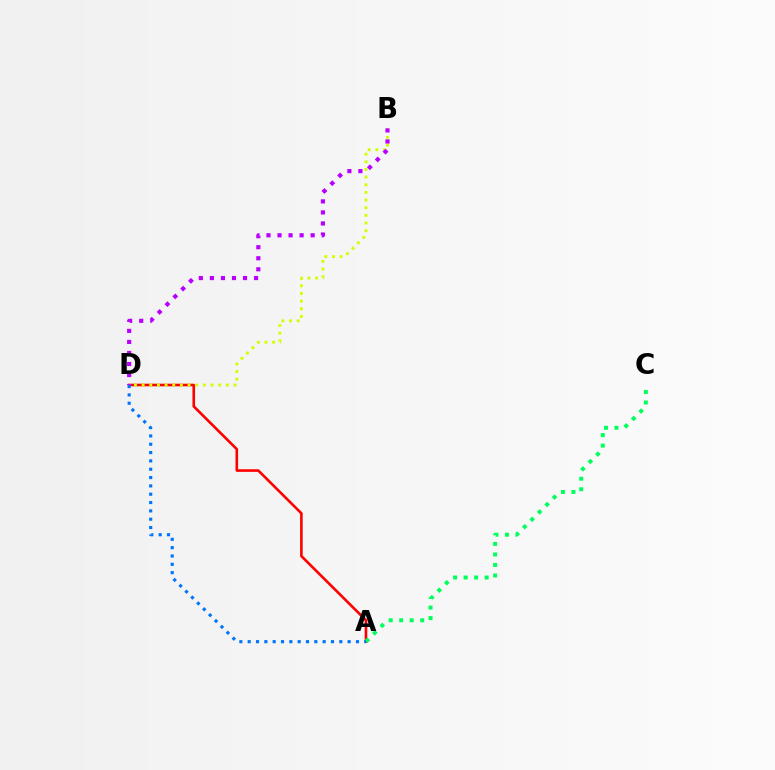{('A', 'D'): [{'color': '#ff0000', 'line_style': 'solid', 'thickness': 1.88}, {'color': '#0074ff', 'line_style': 'dotted', 'thickness': 2.26}], ('B', 'D'): [{'color': '#d1ff00', 'line_style': 'dotted', 'thickness': 2.08}, {'color': '#b900ff', 'line_style': 'dotted', 'thickness': 3.0}], ('A', 'C'): [{'color': '#00ff5c', 'line_style': 'dotted', 'thickness': 2.86}]}